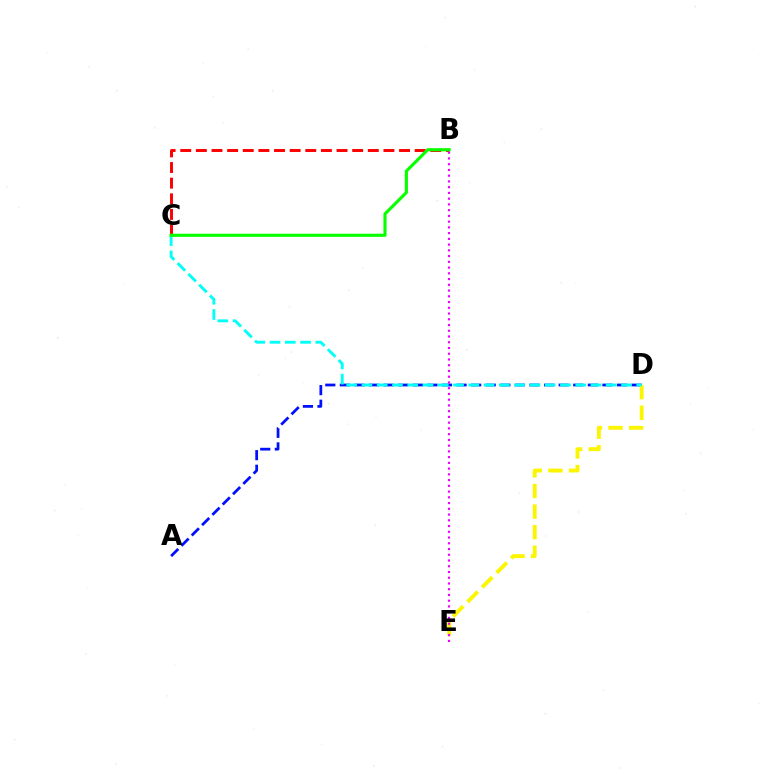{('A', 'D'): [{'color': '#0010ff', 'line_style': 'dashed', 'thickness': 1.98}], ('D', 'E'): [{'color': '#fcf500', 'line_style': 'dashed', 'thickness': 2.8}], ('C', 'D'): [{'color': '#00fff6', 'line_style': 'dashed', 'thickness': 2.07}], ('B', 'C'): [{'color': '#ff0000', 'line_style': 'dashed', 'thickness': 2.12}, {'color': '#08ff00', 'line_style': 'solid', 'thickness': 2.25}], ('B', 'E'): [{'color': '#ee00ff', 'line_style': 'dotted', 'thickness': 1.56}]}